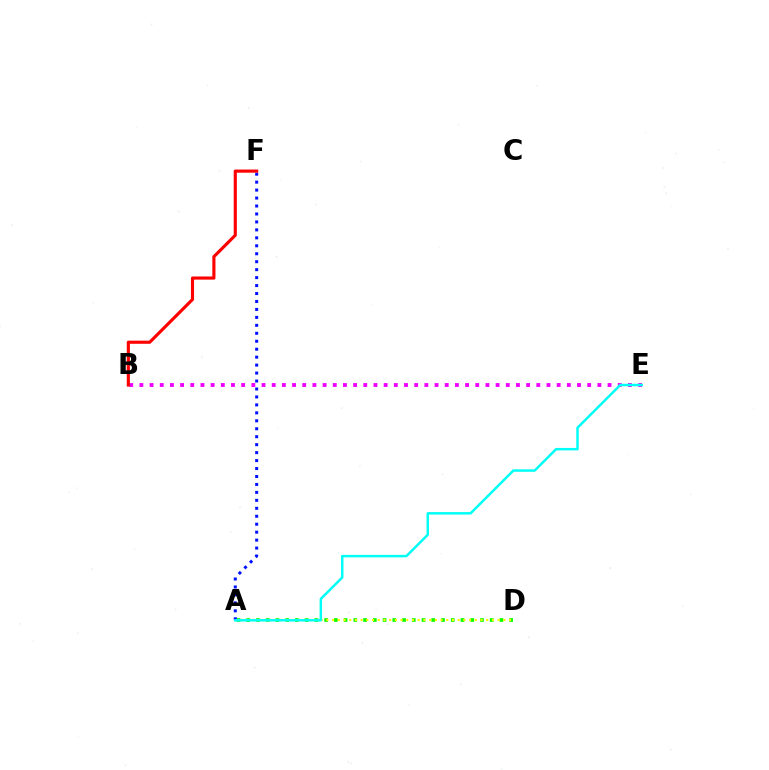{('A', 'D'): [{'color': '#08ff00', 'line_style': 'dotted', 'thickness': 2.65}, {'color': '#fcf500', 'line_style': 'dotted', 'thickness': 1.55}], ('A', 'F'): [{'color': '#0010ff', 'line_style': 'dotted', 'thickness': 2.16}], ('B', 'E'): [{'color': '#ee00ff', 'line_style': 'dotted', 'thickness': 2.77}], ('B', 'F'): [{'color': '#ff0000', 'line_style': 'solid', 'thickness': 2.26}], ('A', 'E'): [{'color': '#00fff6', 'line_style': 'solid', 'thickness': 1.78}]}